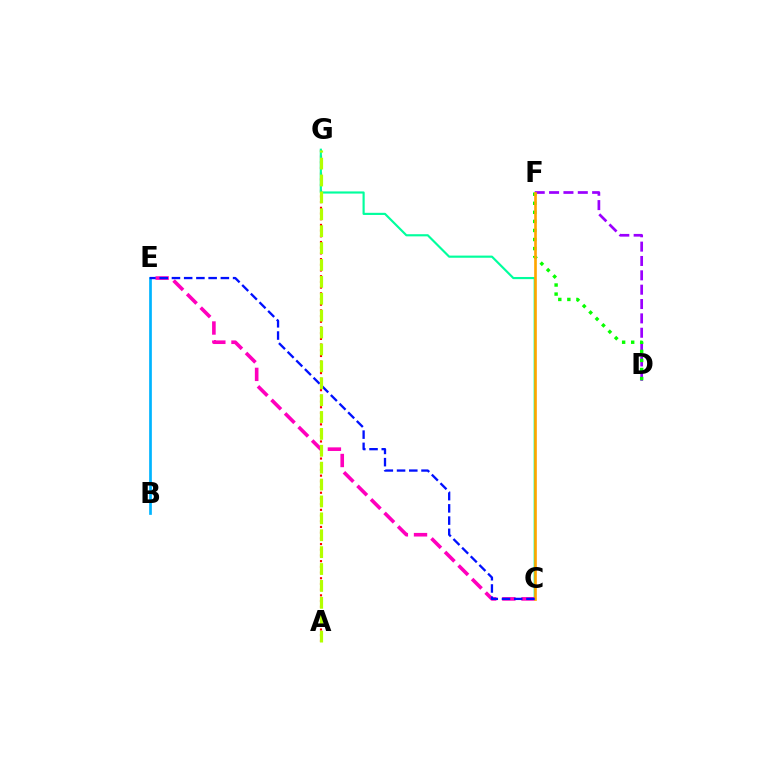{('D', 'F'): [{'color': '#9b00ff', 'line_style': 'dashed', 'thickness': 1.95}, {'color': '#08ff00', 'line_style': 'dotted', 'thickness': 2.46}], ('A', 'G'): [{'color': '#ff0000', 'line_style': 'dotted', 'thickness': 1.55}, {'color': '#b3ff00', 'line_style': 'dashed', 'thickness': 2.29}], ('C', 'G'): [{'color': '#00ff9d', 'line_style': 'solid', 'thickness': 1.55}], ('C', 'E'): [{'color': '#ff00bd', 'line_style': 'dashed', 'thickness': 2.6}, {'color': '#0010ff', 'line_style': 'dashed', 'thickness': 1.66}], ('C', 'F'): [{'color': '#ffa500', 'line_style': 'solid', 'thickness': 1.91}], ('B', 'E'): [{'color': '#00b5ff', 'line_style': 'solid', 'thickness': 1.95}]}